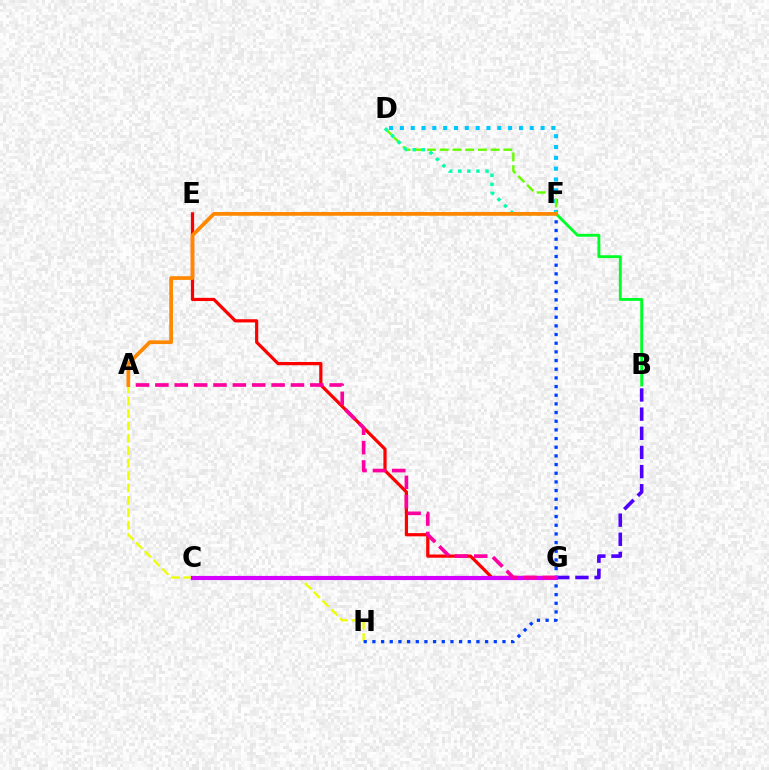{('B', 'G'): [{'color': '#4f00ff', 'line_style': 'dashed', 'thickness': 2.6}], ('A', 'H'): [{'color': '#eeff00', 'line_style': 'dashed', 'thickness': 1.68}], ('E', 'G'): [{'color': '#ff0000', 'line_style': 'solid', 'thickness': 2.32}], ('D', 'F'): [{'color': '#00c7ff', 'line_style': 'dotted', 'thickness': 2.94}, {'color': '#66ff00', 'line_style': 'dashed', 'thickness': 1.73}, {'color': '#00ffaf', 'line_style': 'dotted', 'thickness': 2.47}], ('F', 'H'): [{'color': '#003fff', 'line_style': 'dotted', 'thickness': 2.36}], ('B', 'F'): [{'color': '#00ff27', 'line_style': 'solid', 'thickness': 2.06}], ('C', 'G'): [{'color': '#d600ff', 'line_style': 'solid', 'thickness': 2.98}], ('A', 'G'): [{'color': '#ff00a0', 'line_style': 'dashed', 'thickness': 2.63}], ('A', 'F'): [{'color': '#ff8800', 'line_style': 'solid', 'thickness': 2.69}]}